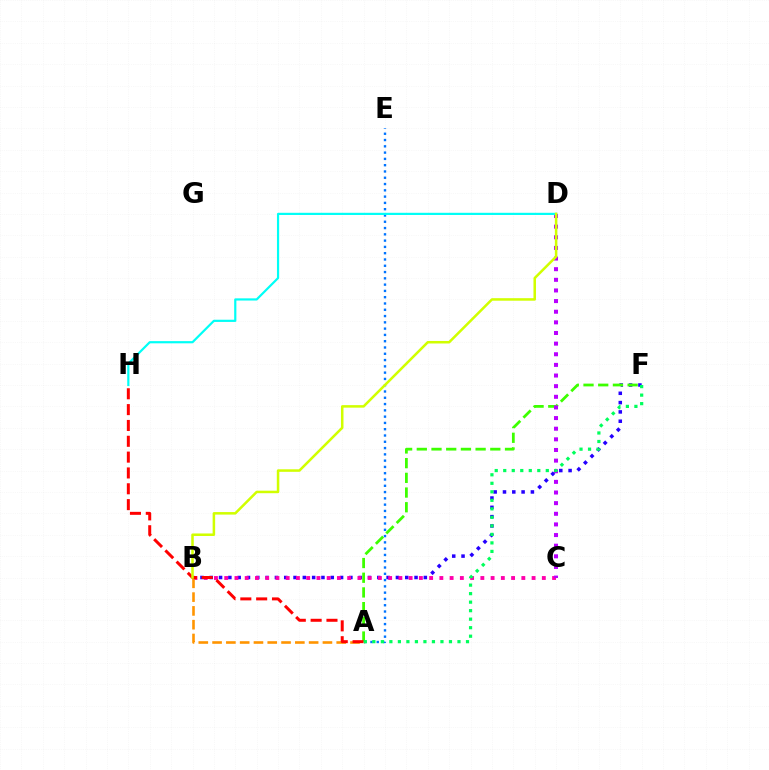{('B', 'F'): [{'color': '#2500ff', 'line_style': 'dotted', 'thickness': 2.53}], ('A', 'F'): [{'color': '#3dff00', 'line_style': 'dashed', 'thickness': 2.0}, {'color': '#00ff5c', 'line_style': 'dotted', 'thickness': 2.31}], ('B', 'C'): [{'color': '#ff00ac', 'line_style': 'dotted', 'thickness': 2.78}], ('A', 'B'): [{'color': '#ff9400', 'line_style': 'dashed', 'thickness': 1.87}], ('C', 'D'): [{'color': '#b900ff', 'line_style': 'dotted', 'thickness': 2.89}], ('A', 'H'): [{'color': '#ff0000', 'line_style': 'dashed', 'thickness': 2.15}], ('A', 'E'): [{'color': '#0074ff', 'line_style': 'dotted', 'thickness': 1.71}], ('D', 'H'): [{'color': '#00fff6', 'line_style': 'solid', 'thickness': 1.58}], ('B', 'D'): [{'color': '#d1ff00', 'line_style': 'solid', 'thickness': 1.82}]}